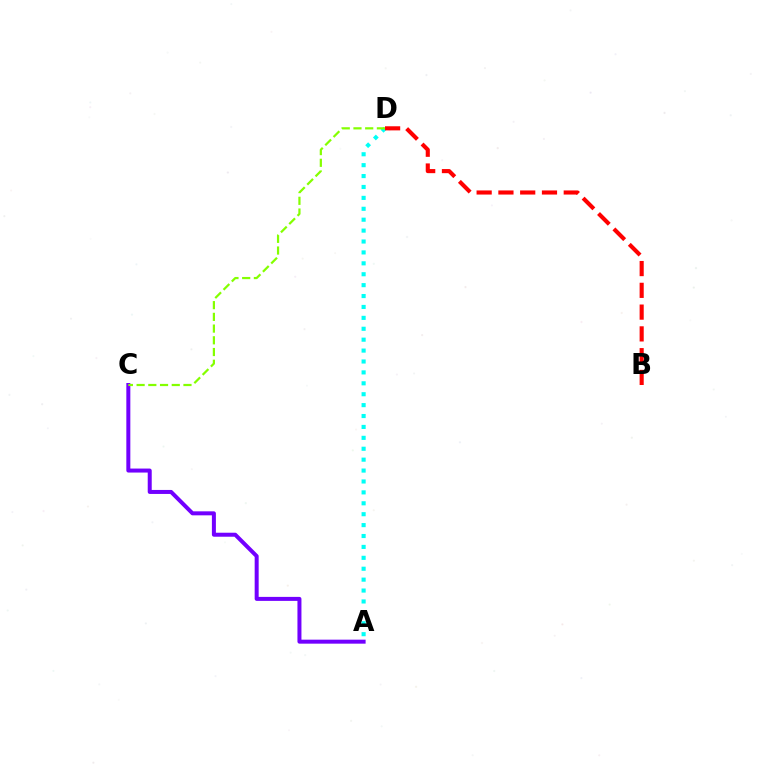{('A', 'C'): [{'color': '#7200ff', 'line_style': 'solid', 'thickness': 2.88}], ('A', 'D'): [{'color': '#00fff6', 'line_style': 'dotted', 'thickness': 2.96}], ('C', 'D'): [{'color': '#84ff00', 'line_style': 'dashed', 'thickness': 1.59}], ('B', 'D'): [{'color': '#ff0000', 'line_style': 'dashed', 'thickness': 2.96}]}